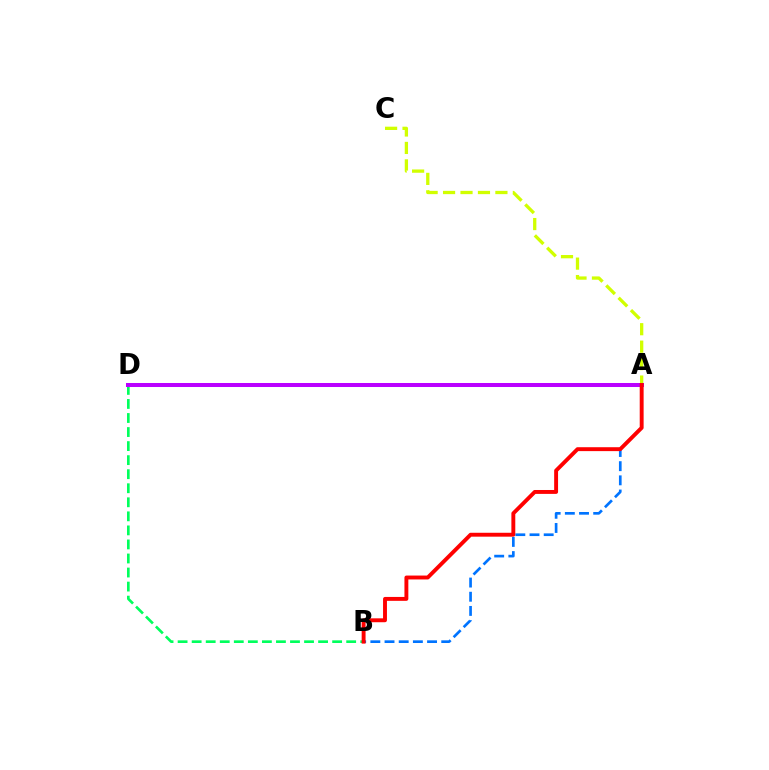{('B', 'D'): [{'color': '#00ff5c', 'line_style': 'dashed', 'thickness': 1.91}], ('A', 'C'): [{'color': '#d1ff00', 'line_style': 'dashed', 'thickness': 2.37}], ('A', 'B'): [{'color': '#0074ff', 'line_style': 'dashed', 'thickness': 1.93}, {'color': '#ff0000', 'line_style': 'solid', 'thickness': 2.81}], ('A', 'D'): [{'color': '#b900ff', 'line_style': 'solid', 'thickness': 2.89}]}